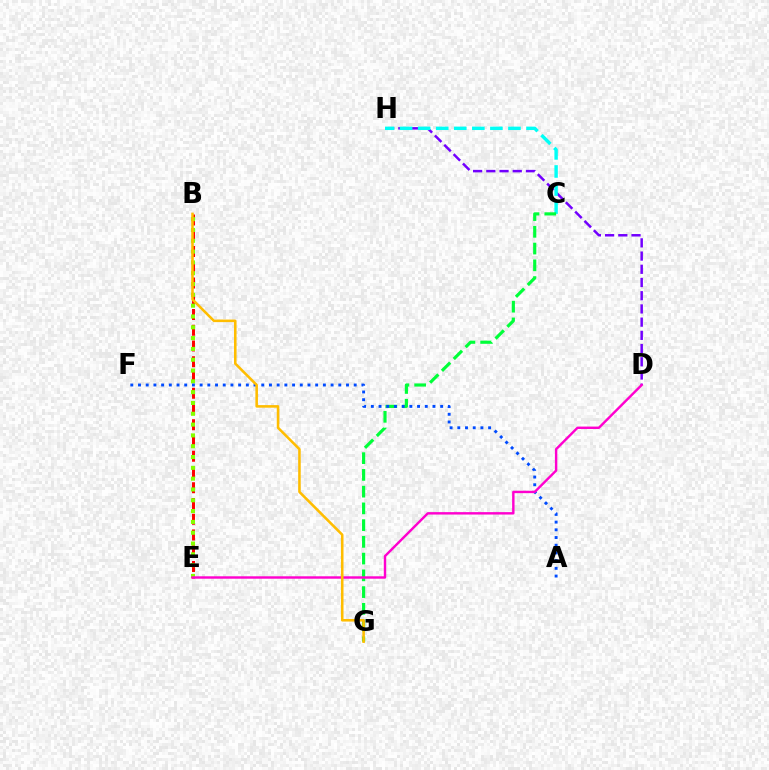{('D', 'H'): [{'color': '#7200ff', 'line_style': 'dashed', 'thickness': 1.8}], ('C', 'H'): [{'color': '#00fff6', 'line_style': 'dashed', 'thickness': 2.45}], ('B', 'E'): [{'color': '#ff0000', 'line_style': 'dashed', 'thickness': 2.14}, {'color': '#84ff00', 'line_style': 'dotted', 'thickness': 2.94}], ('C', 'G'): [{'color': '#00ff39', 'line_style': 'dashed', 'thickness': 2.27}], ('A', 'F'): [{'color': '#004bff', 'line_style': 'dotted', 'thickness': 2.09}], ('D', 'E'): [{'color': '#ff00cf', 'line_style': 'solid', 'thickness': 1.74}], ('B', 'G'): [{'color': '#ffbd00', 'line_style': 'solid', 'thickness': 1.85}]}